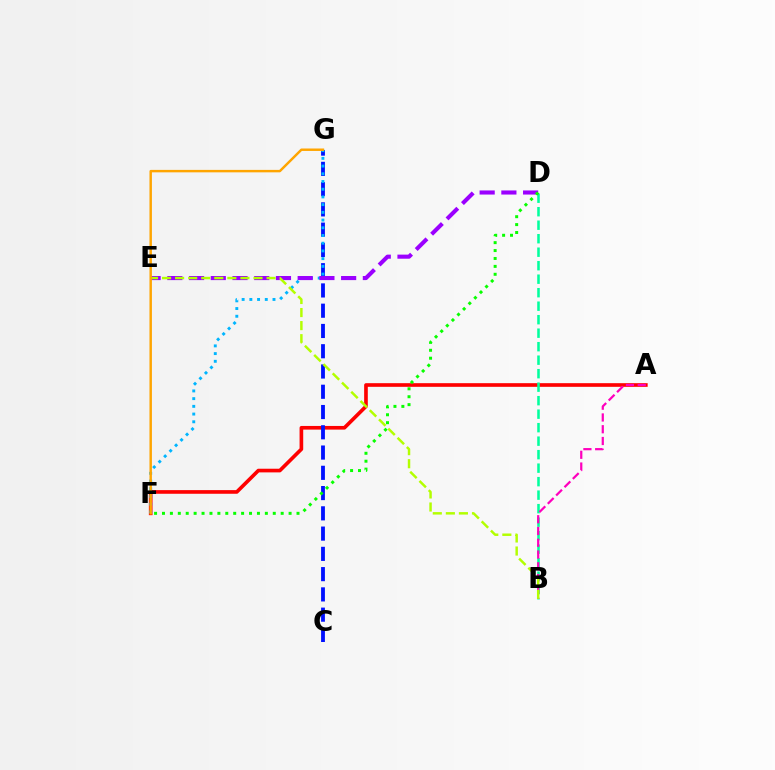{('A', 'F'): [{'color': '#ff0000', 'line_style': 'solid', 'thickness': 2.63}], ('B', 'D'): [{'color': '#00ff9d', 'line_style': 'dashed', 'thickness': 1.83}], ('C', 'G'): [{'color': '#0010ff', 'line_style': 'dashed', 'thickness': 2.75}], ('A', 'B'): [{'color': '#ff00bd', 'line_style': 'dashed', 'thickness': 1.6}], ('F', 'G'): [{'color': '#00b5ff', 'line_style': 'dotted', 'thickness': 2.1}, {'color': '#ffa500', 'line_style': 'solid', 'thickness': 1.76}], ('D', 'E'): [{'color': '#9b00ff', 'line_style': 'dashed', 'thickness': 2.95}], ('B', 'E'): [{'color': '#b3ff00', 'line_style': 'dashed', 'thickness': 1.77}], ('D', 'F'): [{'color': '#08ff00', 'line_style': 'dotted', 'thickness': 2.15}]}